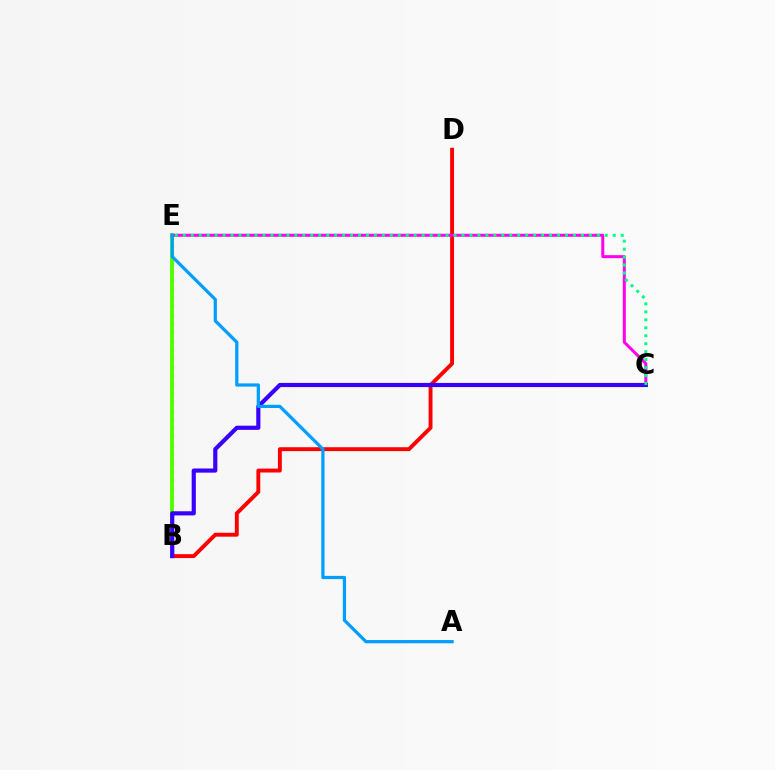{('B', 'E'): [{'color': '#ffd500', 'line_style': 'dotted', 'thickness': 2.36}, {'color': '#4fff00', 'line_style': 'solid', 'thickness': 2.75}], ('B', 'D'): [{'color': '#ff0000', 'line_style': 'solid', 'thickness': 2.81}], ('C', 'E'): [{'color': '#ff00ed', 'line_style': 'solid', 'thickness': 2.17}, {'color': '#00ff86', 'line_style': 'dotted', 'thickness': 2.16}], ('B', 'C'): [{'color': '#3700ff', 'line_style': 'solid', 'thickness': 2.99}], ('A', 'E'): [{'color': '#009eff', 'line_style': 'solid', 'thickness': 2.33}]}